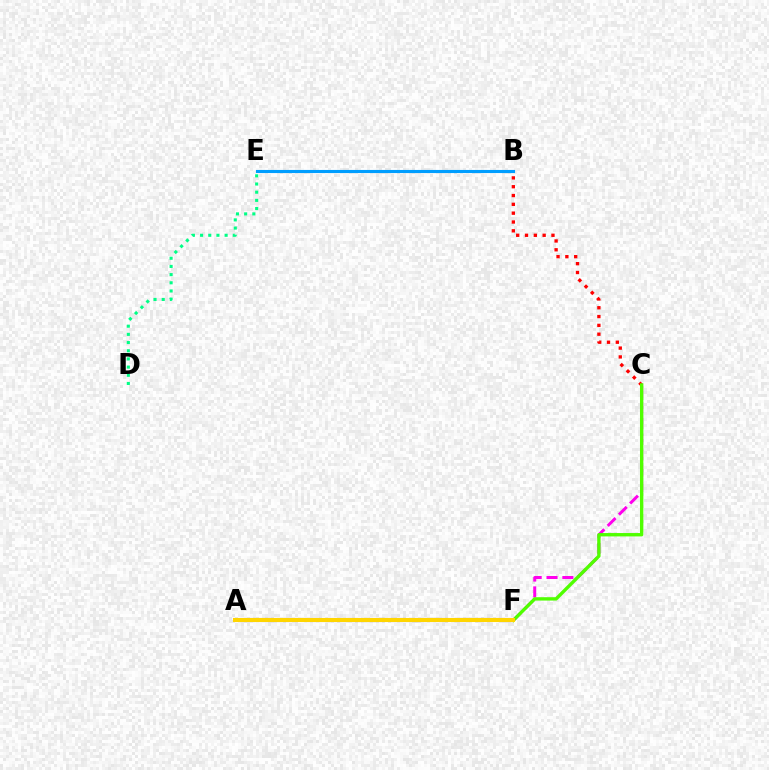{('D', 'E'): [{'color': '#00ff86', 'line_style': 'dotted', 'thickness': 2.22}], ('B', 'C'): [{'color': '#ff0000', 'line_style': 'dotted', 'thickness': 2.4}], ('C', 'F'): [{'color': '#ff00ed', 'line_style': 'dashed', 'thickness': 2.15}, {'color': '#4fff00', 'line_style': 'solid', 'thickness': 2.42}], ('A', 'F'): [{'color': '#3700ff', 'line_style': 'dashed', 'thickness': 2.92}, {'color': '#ffd500', 'line_style': 'solid', 'thickness': 2.93}], ('B', 'E'): [{'color': '#009eff', 'line_style': 'solid', 'thickness': 2.24}]}